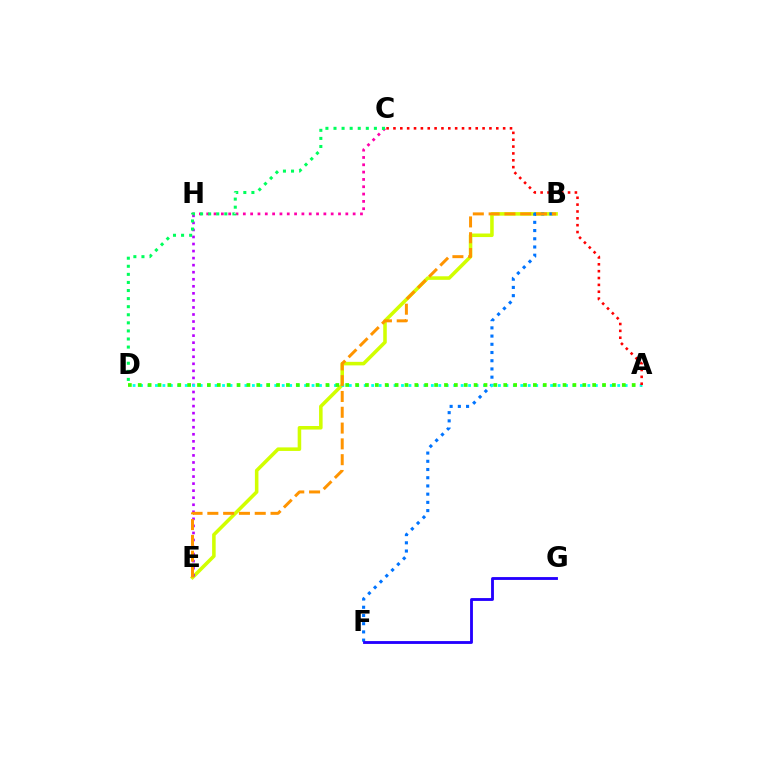{('B', 'E'): [{'color': '#d1ff00', 'line_style': 'solid', 'thickness': 2.56}, {'color': '#ff9400', 'line_style': 'dashed', 'thickness': 2.15}], ('E', 'H'): [{'color': '#b900ff', 'line_style': 'dotted', 'thickness': 1.91}], ('B', 'F'): [{'color': '#0074ff', 'line_style': 'dotted', 'thickness': 2.23}], ('F', 'G'): [{'color': '#2500ff', 'line_style': 'solid', 'thickness': 2.05}], ('A', 'D'): [{'color': '#00fff6', 'line_style': 'dotted', 'thickness': 2.03}, {'color': '#3dff00', 'line_style': 'dotted', 'thickness': 2.68}], ('C', 'H'): [{'color': '#ff00ac', 'line_style': 'dotted', 'thickness': 1.99}], ('A', 'C'): [{'color': '#ff0000', 'line_style': 'dotted', 'thickness': 1.86}], ('C', 'D'): [{'color': '#00ff5c', 'line_style': 'dotted', 'thickness': 2.2}]}